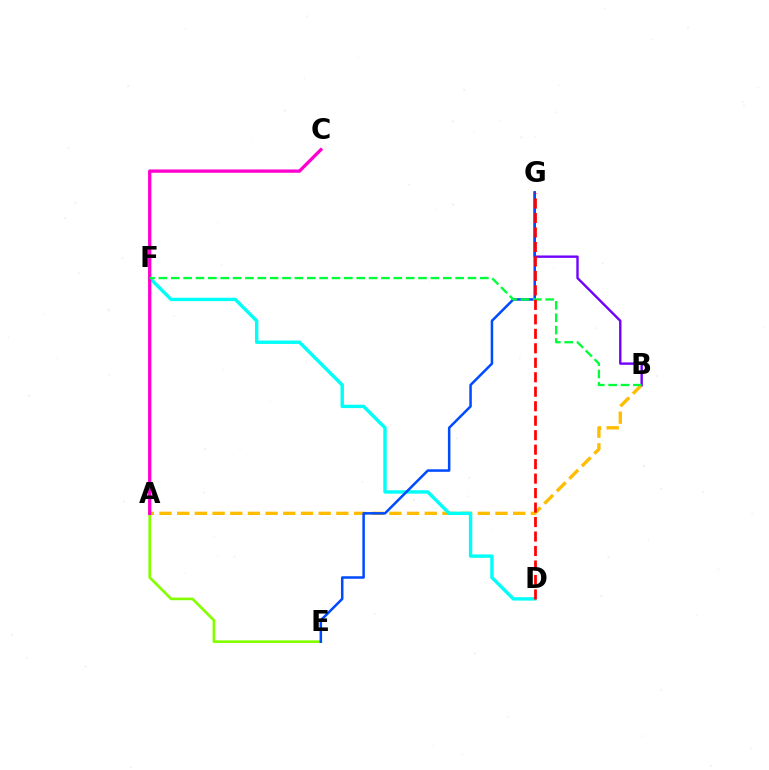{('A', 'B'): [{'color': '#ffbd00', 'line_style': 'dashed', 'thickness': 2.4}], ('B', 'G'): [{'color': '#7200ff', 'line_style': 'solid', 'thickness': 1.72}], ('A', 'E'): [{'color': '#84ff00', 'line_style': 'solid', 'thickness': 1.92}], ('D', 'F'): [{'color': '#00fff6', 'line_style': 'solid', 'thickness': 2.45}], ('E', 'G'): [{'color': '#004bff', 'line_style': 'solid', 'thickness': 1.81}], ('A', 'C'): [{'color': '#ff00cf', 'line_style': 'solid', 'thickness': 2.38}], ('B', 'F'): [{'color': '#00ff39', 'line_style': 'dashed', 'thickness': 1.68}], ('D', 'G'): [{'color': '#ff0000', 'line_style': 'dashed', 'thickness': 1.97}]}